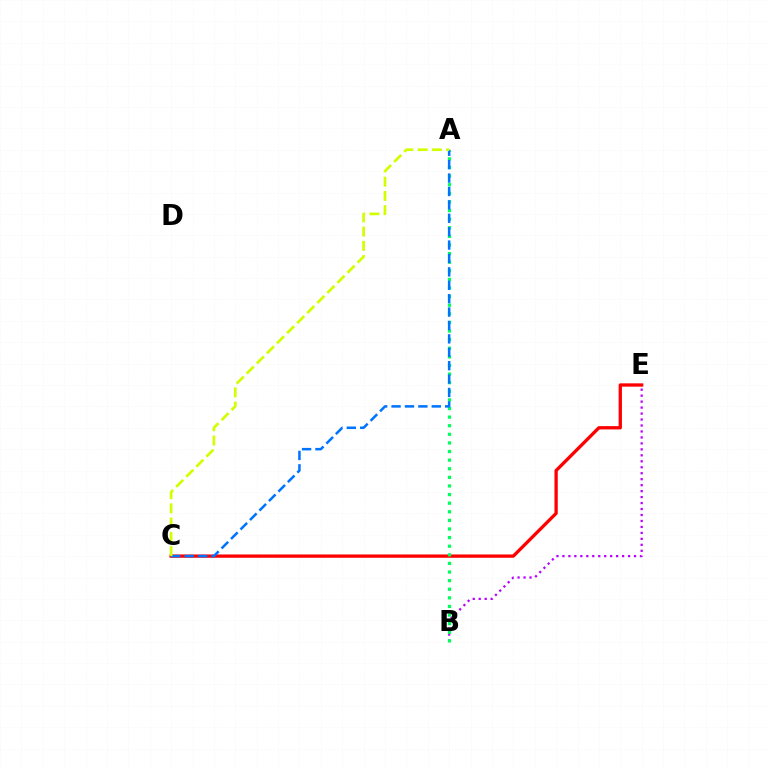{('C', 'E'): [{'color': '#ff0000', 'line_style': 'solid', 'thickness': 2.38}], ('B', 'E'): [{'color': '#b900ff', 'line_style': 'dotted', 'thickness': 1.62}], ('A', 'B'): [{'color': '#00ff5c', 'line_style': 'dotted', 'thickness': 2.34}], ('A', 'C'): [{'color': '#0074ff', 'line_style': 'dashed', 'thickness': 1.82}, {'color': '#d1ff00', 'line_style': 'dashed', 'thickness': 1.94}]}